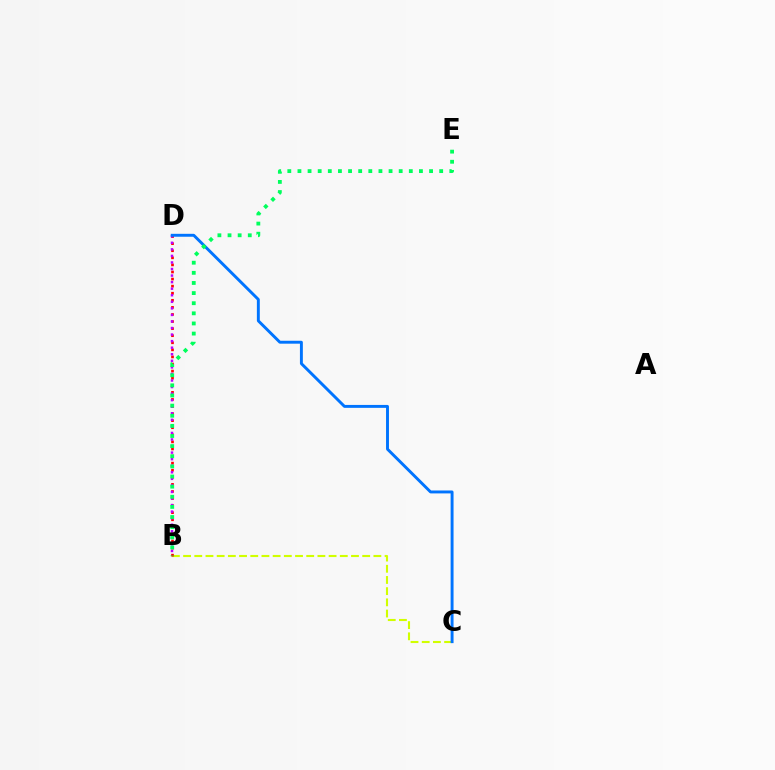{('B', 'C'): [{'color': '#d1ff00', 'line_style': 'dashed', 'thickness': 1.52}], ('B', 'D'): [{'color': '#ff0000', 'line_style': 'dotted', 'thickness': 1.92}, {'color': '#b900ff', 'line_style': 'dotted', 'thickness': 1.78}], ('C', 'D'): [{'color': '#0074ff', 'line_style': 'solid', 'thickness': 2.1}], ('B', 'E'): [{'color': '#00ff5c', 'line_style': 'dotted', 'thickness': 2.75}]}